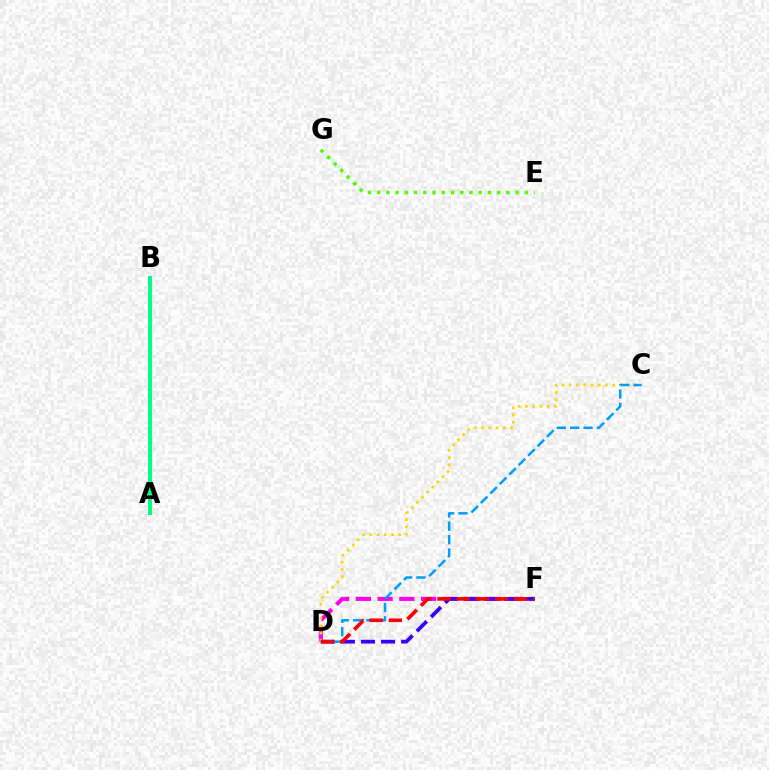{('D', 'F'): [{'color': '#ff00ed', 'line_style': 'dashed', 'thickness': 2.95}, {'color': '#3700ff', 'line_style': 'dashed', 'thickness': 2.73}, {'color': '#ff0000', 'line_style': 'dashed', 'thickness': 2.6}], ('C', 'D'): [{'color': '#ffd500', 'line_style': 'dotted', 'thickness': 1.97}, {'color': '#009eff', 'line_style': 'dashed', 'thickness': 1.82}], ('E', 'G'): [{'color': '#4fff00', 'line_style': 'dotted', 'thickness': 2.51}], ('A', 'B'): [{'color': '#00ff86', 'line_style': 'solid', 'thickness': 2.87}]}